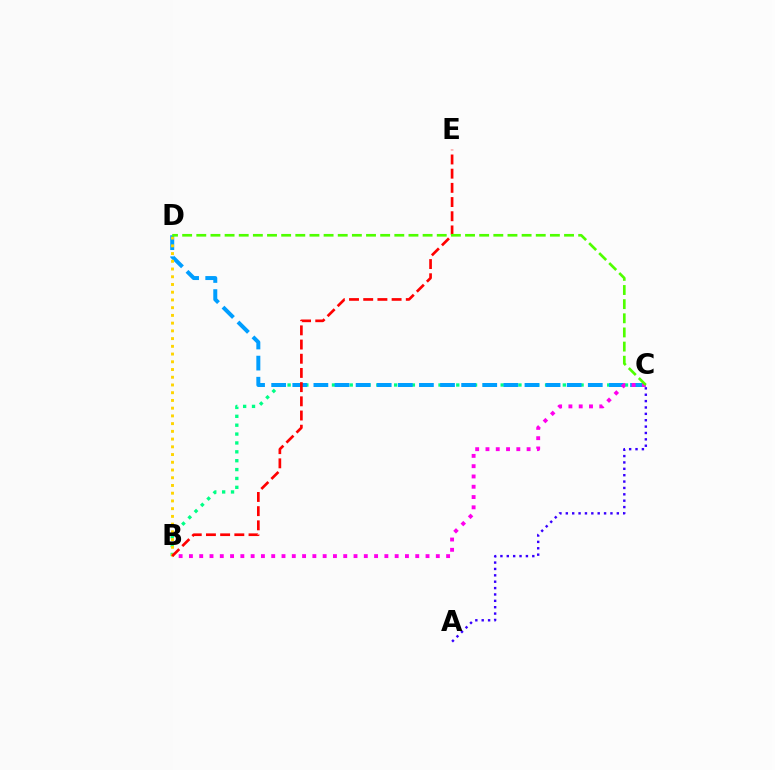{('B', 'C'): [{'color': '#00ff86', 'line_style': 'dotted', 'thickness': 2.41}, {'color': '#ff00ed', 'line_style': 'dotted', 'thickness': 2.8}], ('C', 'D'): [{'color': '#009eff', 'line_style': 'dashed', 'thickness': 2.87}, {'color': '#4fff00', 'line_style': 'dashed', 'thickness': 1.92}], ('A', 'C'): [{'color': '#3700ff', 'line_style': 'dotted', 'thickness': 1.73}], ('B', 'D'): [{'color': '#ffd500', 'line_style': 'dotted', 'thickness': 2.1}], ('B', 'E'): [{'color': '#ff0000', 'line_style': 'dashed', 'thickness': 1.93}]}